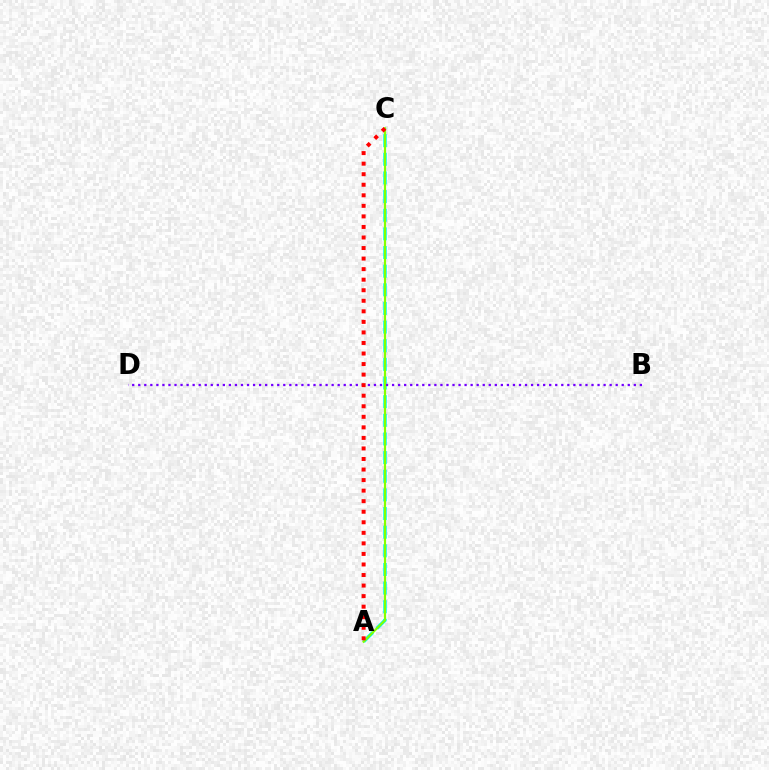{('A', 'C'): [{'color': '#00fff6', 'line_style': 'dashed', 'thickness': 2.53}, {'color': '#84ff00', 'line_style': 'solid', 'thickness': 1.57}, {'color': '#ff0000', 'line_style': 'dotted', 'thickness': 2.87}], ('B', 'D'): [{'color': '#7200ff', 'line_style': 'dotted', 'thickness': 1.64}]}